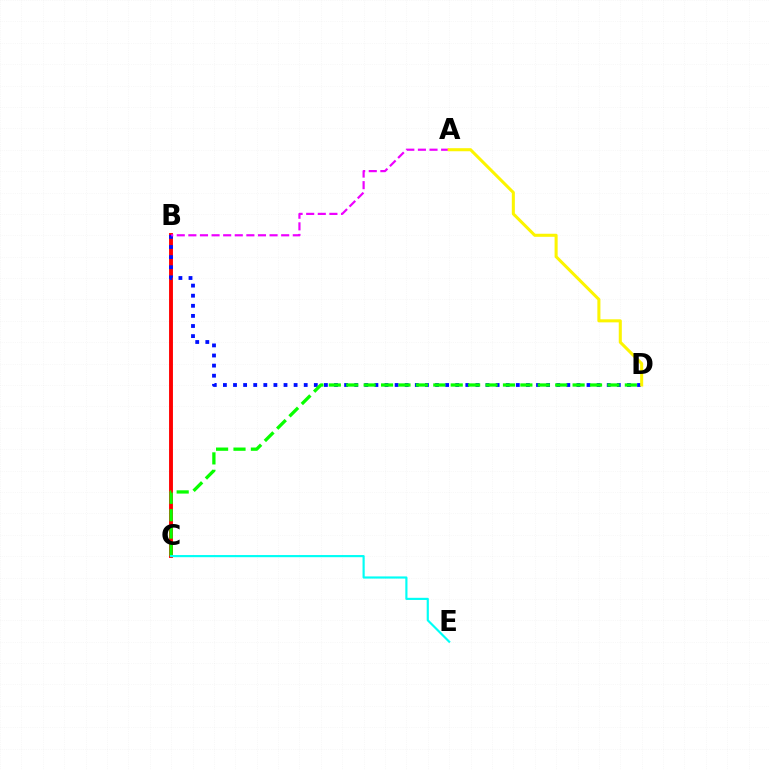{('B', 'C'): [{'color': '#ff0000', 'line_style': 'solid', 'thickness': 2.8}], ('B', 'D'): [{'color': '#0010ff', 'line_style': 'dotted', 'thickness': 2.74}], ('C', 'D'): [{'color': '#08ff00', 'line_style': 'dashed', 'thickness': 2.37}], ('A', 'B'): [{'color': '#ee00ff', 'line_style': 'dashed', 'thickness': 1.58}], ('A', 'D'): [{'color': '#fcf500', 'line_style': 'solid', 'thickness': 2.2}], ('C', 'E'): [{'color': '#00fff6', 'line_style': 'solid', 'thickness': 1.56}]}